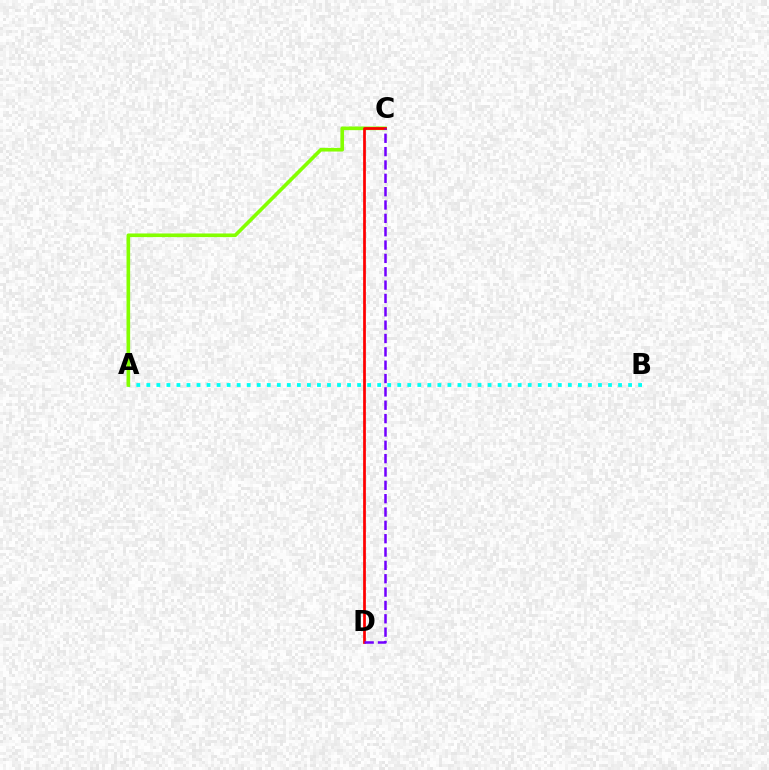{('A', 'B'): [{'color': '#00fff6', 'line_style': 'dotted', 'thickness': 2.73}], ('A', 'C'): [{'color': '#84ff00', 'line_style': 'solid', 'thickness': 2.62}], ('C', 'D'): [{'color': '#ff0000', 'line_style': 'solid', 'thickness': 1.97}, {'color': '#7200ff', 'line_style': 'dashed', 'thickness': 1.81}]}